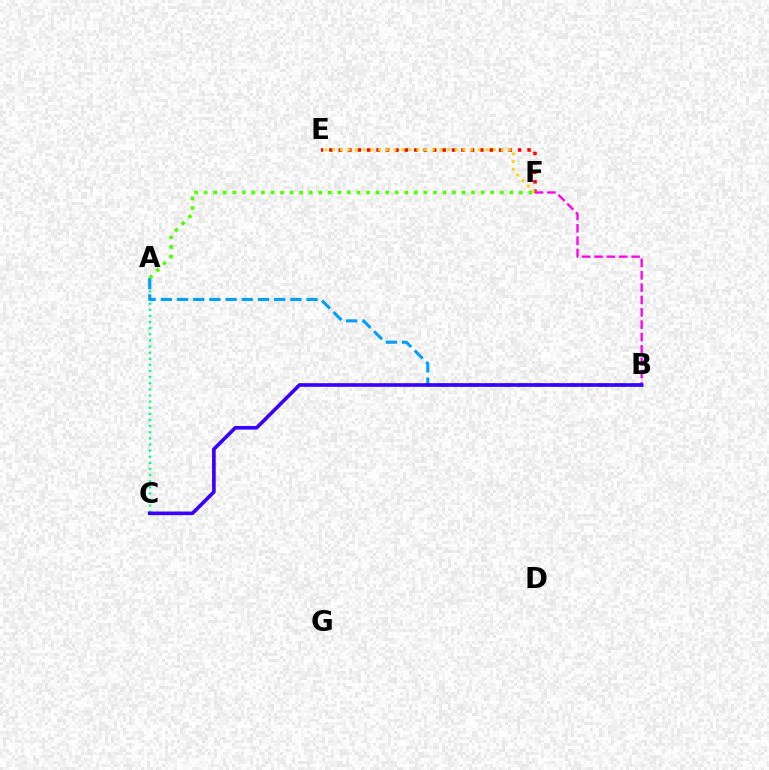{('A', 'C'): [{'color': '#00ff86', 'line_style': 'dotted', 'thickness': 1.66}], ('A', 'B'): [{'color': '#009eff', 'line_style': 'dashed', 'thickness': 2.2}], ('E', 'F'): [{'color': '#ff0000', 'line_style': 'dotted', 'thickness': 2.56}, {'color': '#ffd500', 'line_style': 'dotted', 'thickness': 2.08}], ('B', 'F'): [{'color': '#ff00ed', 'line_style': 'dashed', 'thickness': 1.68}], ('A', 'F'): [{'color': '#4fff00', 'line_style': 'dotted', 'thickness': 2.59}], ('B', 'C'): [{'color': '#3700ff', 'line_style': 'solid', 'thickness': 2.61}]}